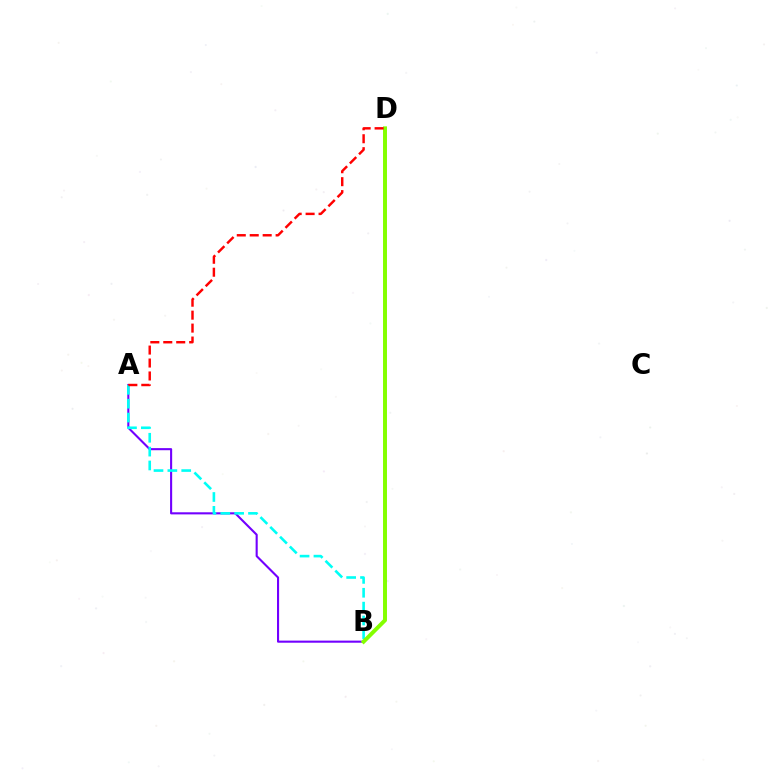{('A', 'B'): [{'color': '#7200ff', 'line_style': 'solid', 'thickness': 1.51}, {'color': '#00fff6', 'line_style': 'dashed', 'thickness': 1.88}], ('B', 'D'): [{'color': '#84ff00', 'line_style': 'solid', 'thickness': 2.84}], ('A', 'D'): [{'color': '#ff0000', 'line_style': 'dashed', 'thickness': 1.76}]}